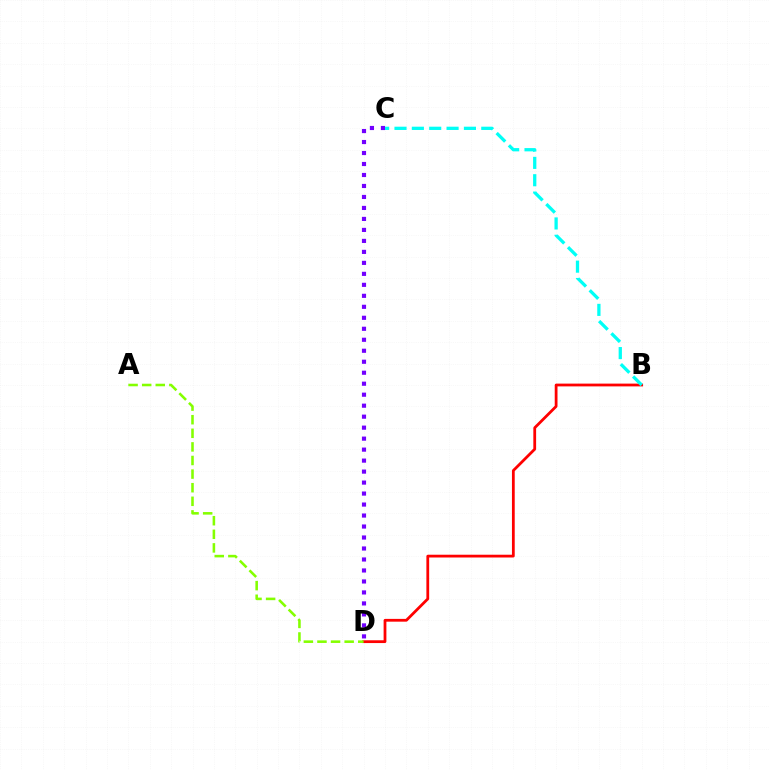{('C', 'D'): [{'color': '#7200ff', 'line_style': 'dotted', 'thickness': 2.98}], ('B', 'D'): [{'color': '#ff0000', 'line_style': 'solid', 'thickness': 2.0}], ('B', 'C'): [{'color': '#00fff6', 'line_style': 'dashed', 'thickness': 2.36}], ('A', 'D'): [{'color': '#84ff00', 'line_style': 'dashed', 'thickness': 1.85}]}